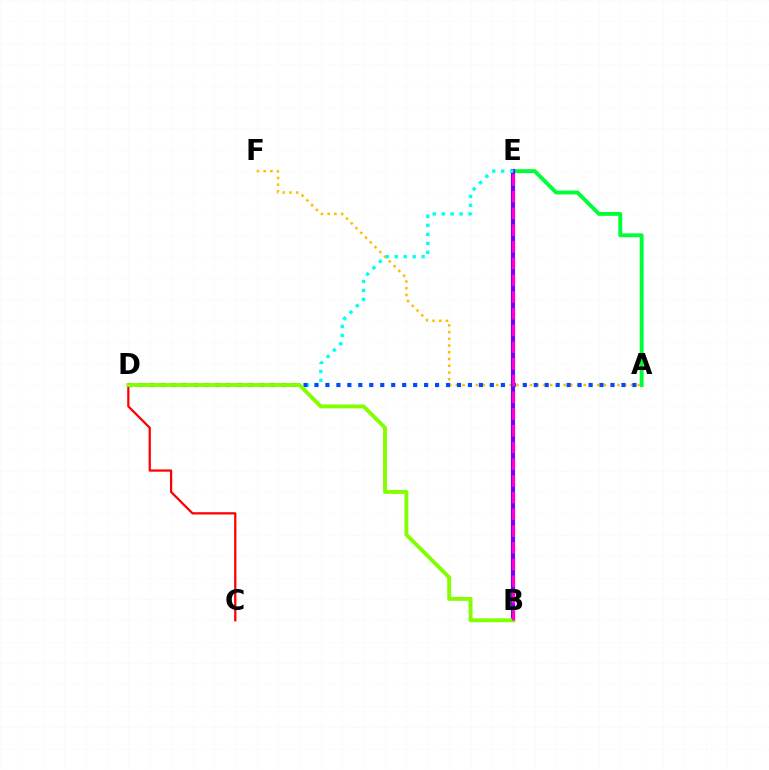{('A', 'E'): [{'color': '#00ff39', 'line_style': 'solid', 'thickness': 2.81}], ('C', 'D'): [{'color': '#ff0000', 'line_style': 'solid', 'thickness': 1.63}], ('A', 'F'): [{'color': '#ffbd00', 'line_style': 'dotted', 'thickness': 1.83}], ('B', 'E'): [{'color': '#7200ff', 'line_style': 'solid', 'thickness': 2.98}, {'color': '#ff00cf', 'line_style': 'dashed', 'thickness': 2.27}], ('D', 'E'): [{'color': '#00fff6', 'line_style': 'dotted', 'thickness': 2.44}], ('A', 'D'): [{'color': '#004bff', 'line_style': 'dotted', 'thickness': 2.98}], ('B', 'D'): [{'color': '#84ff00', 'line_style': 'solid', 'thickness': 2.81}]}